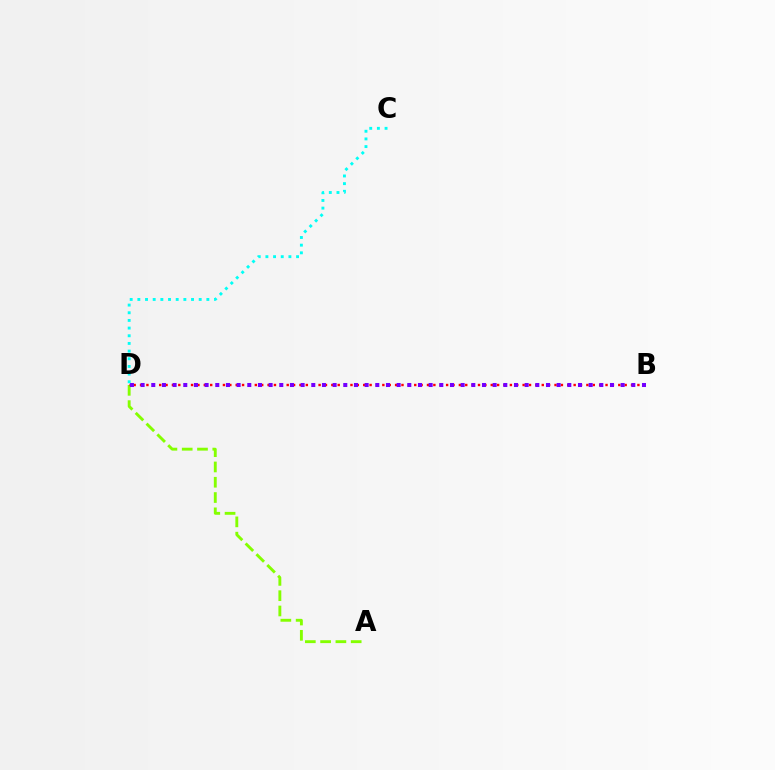{('A', 'D'): [{'color': '#84ff00', 'line_style': 'dashed', 'thickness': 2.08}], ('B', 'D'): [{'color': '#ff0000', 'line_style': 'dotted', 'thickness': 1.73}, {'color': '#7200ff', 'line_style': 'dotted', 'thickness': 2.9}], ('C', 'D'): [{'color': '#00fff6', 'line_style': 'dotted', 'thickness': 2.08}]}